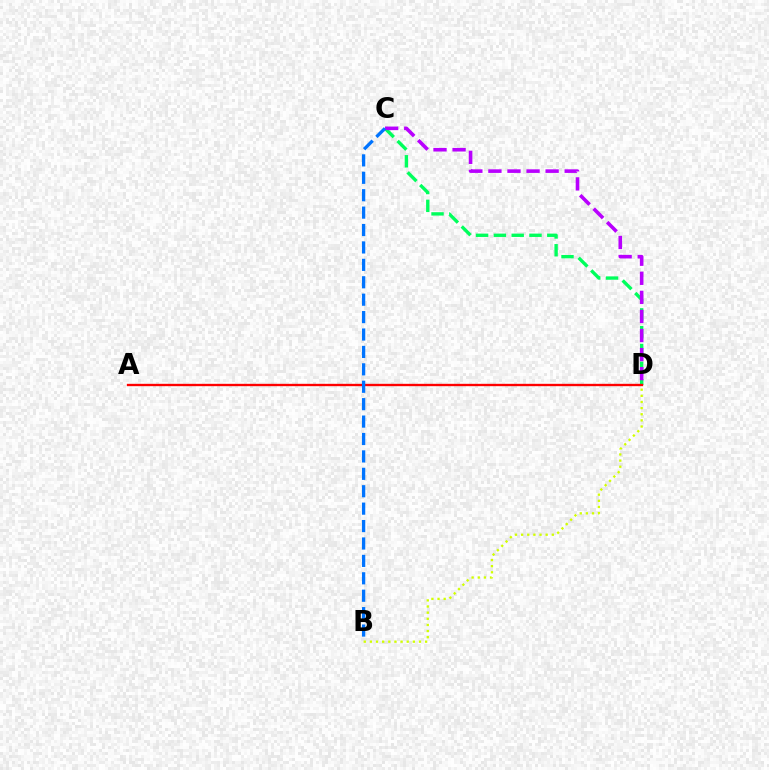{('C', 'D'): [{'color': '#00ff5c', 'line_style': 'dashed', 'thickness': 2.42}, {'color': '#b900ff', 'line_style': 'dashed', 'thickness': 2.59}], ('A', 'D'): [{'color': '#ff0000', 'line_style': 'solid', 'thickness': 1.69}], ('B', 'D'): [{'color': '#d1ff00', 'line_style': 'dotted', 'thickness': 1.67}], ('B', 'C'): [{'color': '#0074ff', 'line_style': 'dashed', 'thickness': 2.37}]}